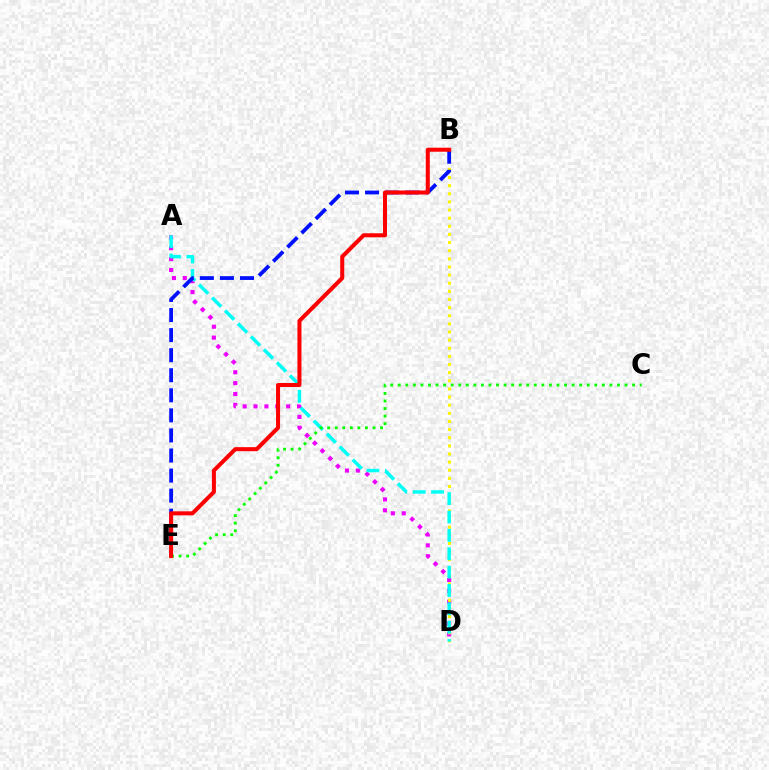{('A', 'D'): [{'color': '#ee00ff', 'line_style': 'dotted', 'thickness': 2.96}, {'color': '#00fff6', 'line_style': 'dashed', 'thickness': 2.49}], ('B', 'D'): [{'color': '#fcf500', 'line_style': 'dotted', 'thickness': 2.21}], ('C', 'E'): [{'color': '#08ff00', 'line_style': 'dotted', 'thickness': 2.05}], ('B', 'E'): [{'color': '#0010ff', 'line_style': 'dashed', 'thickness': 2.73}, {'color': '#ff0000', 'line_style': 'solid', 'thickness': 2.9}]}